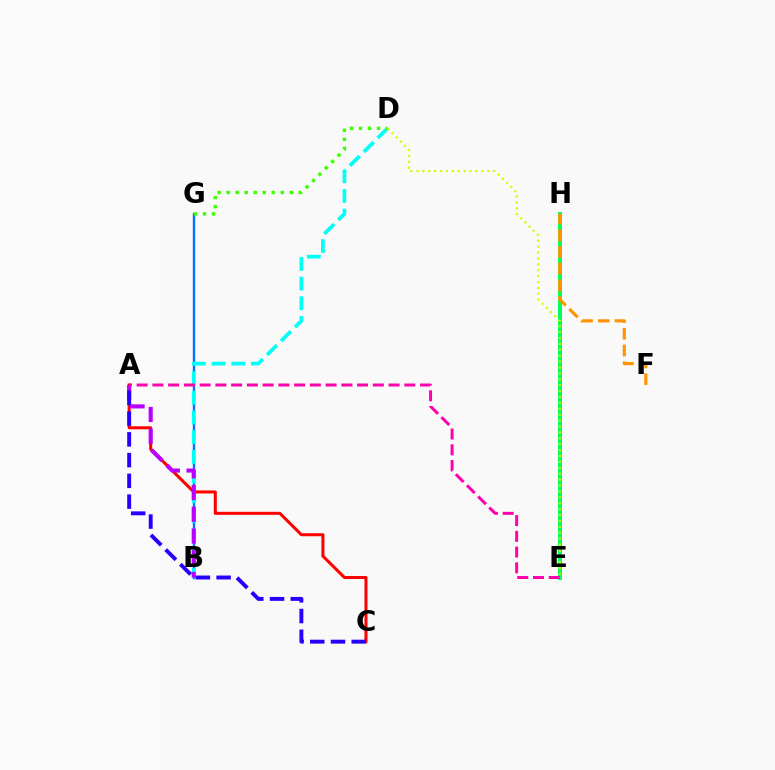{('B', 'G'): [{'color': '#0074ff', 'line_style': 'solid', 'thickness': 1.72}], ('B', 'D'): [{'color': '#00fff6', 'line_style': 'dashed', 'thickness': 2.67}], ('A', 'C'): [{'color': '#ff0000', 'line_style': 'solid', 'thickness': 2.18}, {'color': '#2500ff', 'line_style': 'dashed', 'thickness': 2.82}], ('A', 'B'): [{'color': '#b900ff', 'line_style': 'dashed', 'thickness': 2.95}], ('E', 'H'): [{'color': '#00ff5c', 'line_style': 'solid', 'thickness': 2.86}], ('F', 'H'): [{'color': '#ff9400', 'line_style': 'dashed', 'thickness': 2.27}], ('D', 'G'): [{'color': '#3dff00', 'line_style': 'dotted', 'thickness': 2.45}], ('A', 'E'): [{'color': '#ff00ac', 'line_style': 'dashed', 'thickness': 2.14}], ('D', 'E'): [{'color': '#d1ff00', 'line_style': 'dotted', 'thickness': 1.6}]}